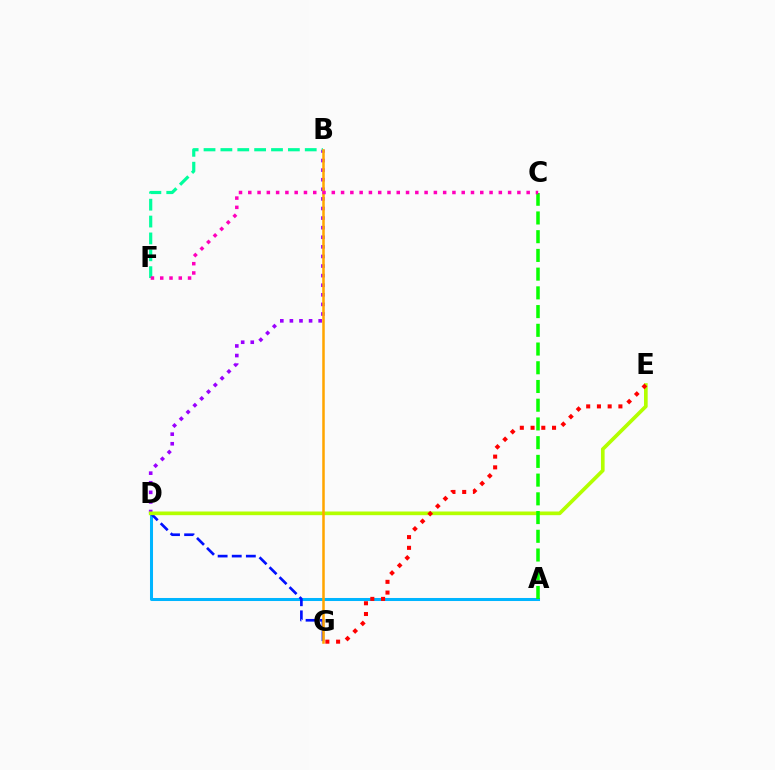{('A', 'D'): [{'color': '#00b5ff', 'line_style': 'solid', 'thickness': 2.18}], ('B', 'D'): [{'color': '#9b00ff', 'line_style': 'dotted', 'thickness': 2.61}], ('D', 'G'): [{'color': '#0010ff', 'line_style': 'dashed', 'thickness': 1.92}], ('D', 'E'): [{'color': '#b3ff00', 'line_style': 'solid', 'thickness': 2.64}], ('E', 'G'): [{'color': '#ff0000', 'line_style': 'dotted', 'thickness': 2.92}], ('B', 'F'): [{'color': '#00ff9d', 'line_style': 'dashed', 'thickness': 2.29}], ('B', 'G'): [{'color': '#ffa500', 'line_style': 'solid', 'thickness': 1.82}], ('A', 'C'): [{'color': '#08ff00', 'line_style': 'dashed', 'thickness': 2.54}], ('C', 'F'): [{'color': '#ff00bd', 'line_style': 'dotted', 'thickness': 2.52}]}